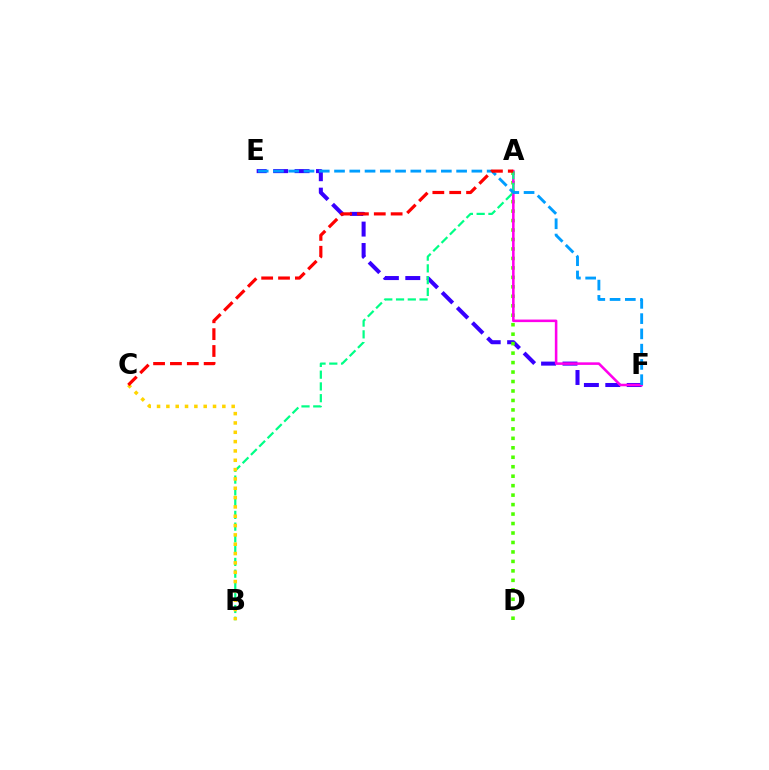{('E', 'F'): [{'color': '#3700ff', 'line_style': 'dashed', 'thickness': 2.91}, {'color': '#009eff', 'line_style': 'dashed', 'thickness': 2.07}], ('A', 'D'): [{'color': '#4fff00', 'line_style': 'dotted', 'thickness': 2.57}], ('A', 'F'): [{'color': '#ff00ed', 'line_style': 'solid', 'thickness': 1.84}], ('A', 'B'): [{'color': '#00ff86', 'line_style': 'dashed', 'thickness': 1.6}], ('B', 'C'): [{'color': '#ffd500', 'line_style': 'dotted', 'thickness': 2.53}], ('A', 'C'): [{'color': '#ff0000', 'line_style': 'dashed', 'thickness': 2.29}]}